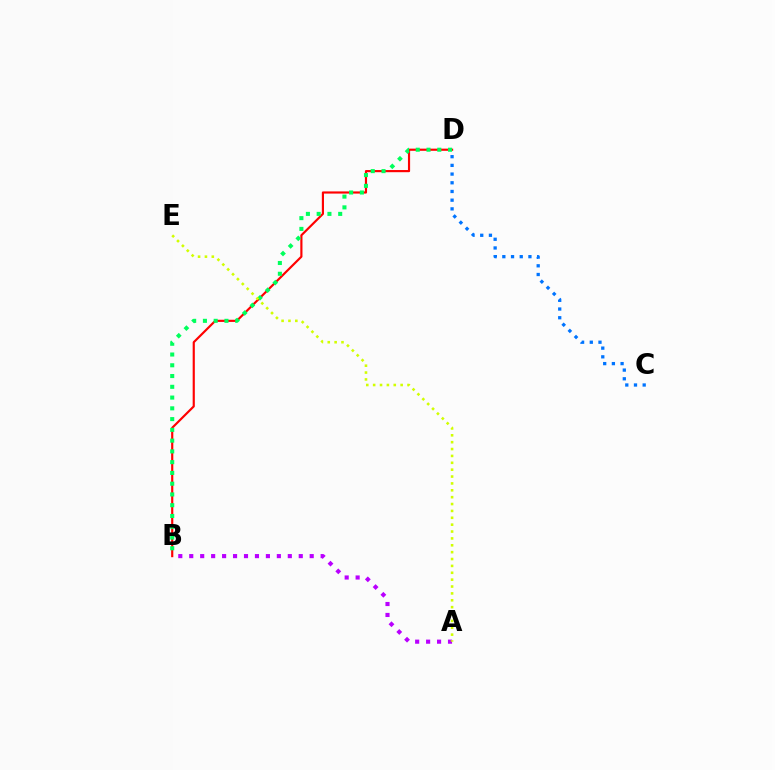{('B', 'D'): [{'color': '#ff0000', 'line_style': 'solid', 'thickness': 1.56}, {'color': '#00ff5c', 'line_style': 'dotted', 'thickness': 2.92}], ('C', 'D'): [{'color': '#0074ff', 'line_style': 'dotted', 'thickness': 2.36}], ('A', 'B'): [{'color': '#b900ff', 'line_style': 'dotted', 'thickness': 2.98}], ('A', 'E'): [{'color': '#d1ff00', 'line_style': 'dotted', 'thickness': 1.87}]}